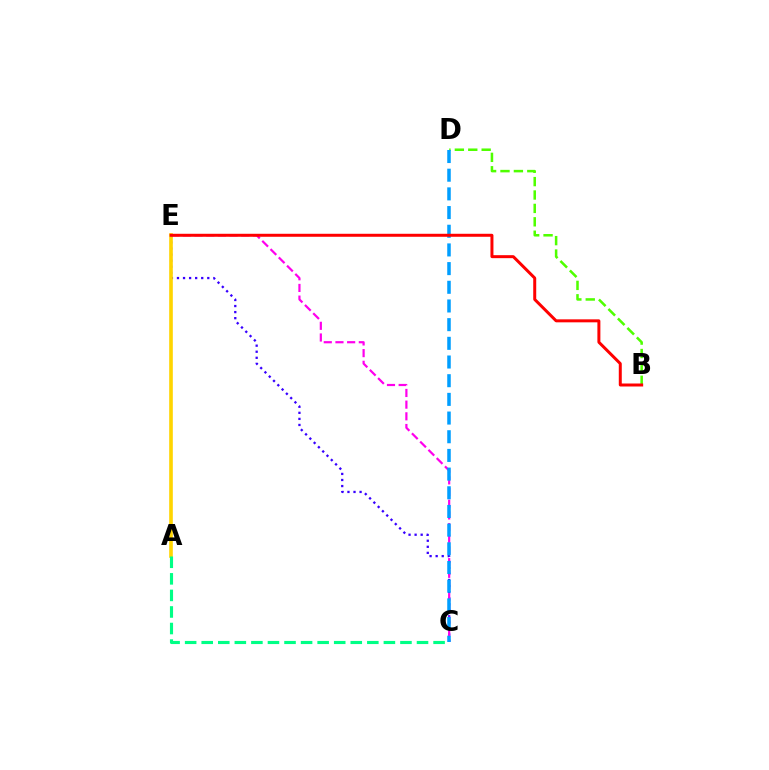{('C', 'E'): [{'color': '#3700ff', 'line_style': 'dotted', 'thickness': 1.65}, {'color': '#ff00ed', 'line_style': 'dashed', 'thickness': 1.59}], ('A', 'E'): [{'color': '#ffd500', 'line_style': 'solid', 'thickness': 2.61}], ('B', 'D'): [{'color': '#4fff00', 'line_style': 'dashed', 'thickness': 1.82}], ('A', 'C'): [{'color': '#00ff86', 'line_style': 'dashed', 'thickness': 2.25}], ('C', 'D'): [{'color': '#009eff', 'line_style': 'dashed', 'thickness': 2.54}], ('B', 'E'): [{'color': '#ff0000', 'line_style': 'solid', 'thickness': 2.15}]}